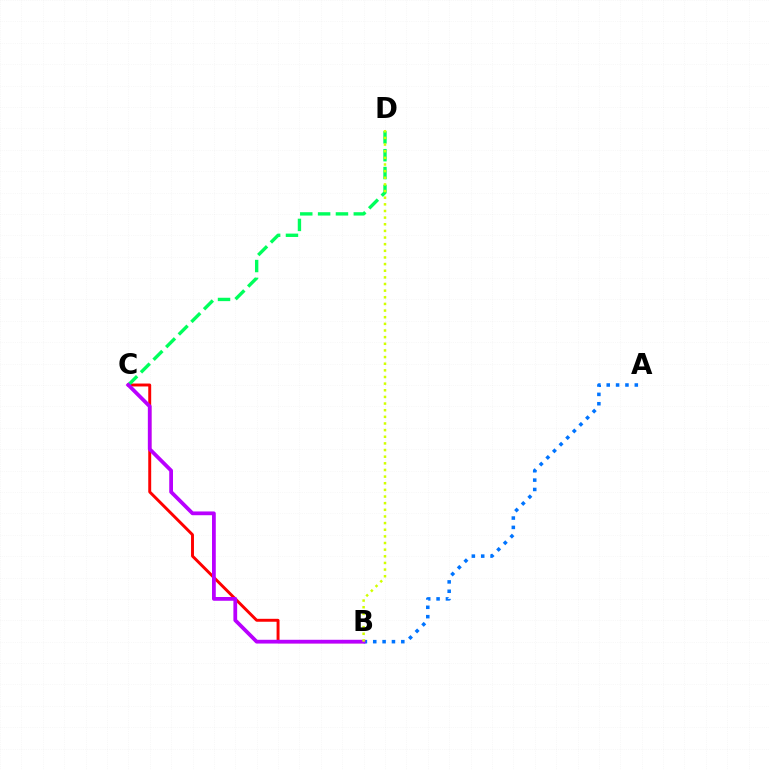{('B', 'C'): [{'color': '#ff0000', 'line_style': 'solid', 'thickness': 2.11}, {'color': '#b900ff', 'line_style': 'solid', 'thickness': 2.71}], ('A', 'B'): [{'color': '#0074ff', 'line_style': 'dotted', 'thickness': 2.54}], ('C', 'D'): [{'color': '#00ff5c', 'line_style': 'dashed', 'thickness': 2.42}], ('B', 'D'): [{'color': '#d1ff00', 'line_style': 'dotted', 'thickness': 1.8}]}